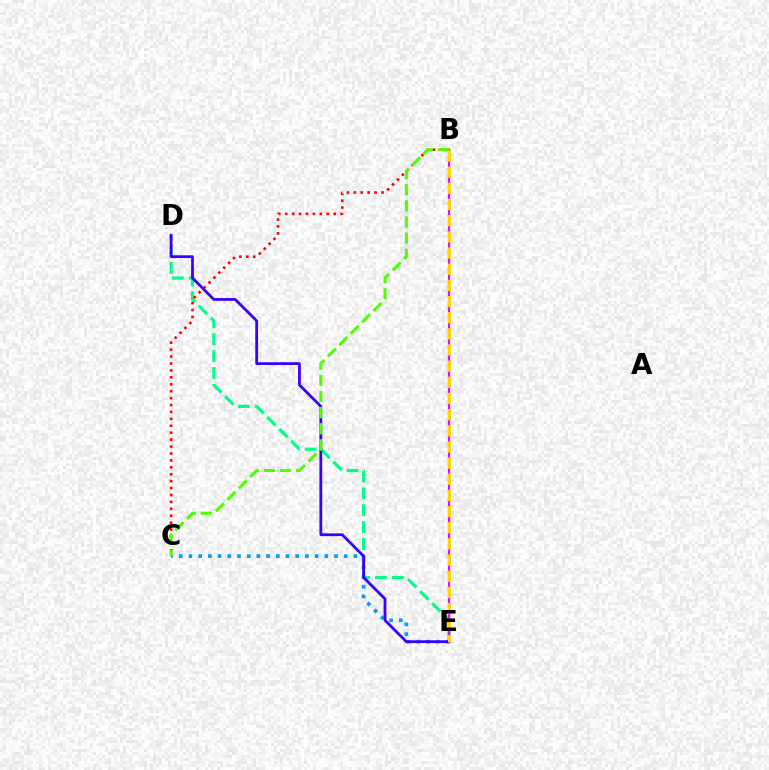{('D', 'E'): [{'color': '#00ff86', 'line_style': 'dashed', 'thickness': 2.3}, {'color': '#3700ff', 'line_style': 'solid', 'thickness': 1.99}], ('B', 'C'): [{'color': '#ff0000', 'line_style': 'dotted', 'thickness': 1.88}, {'color': '#4fff00', 'line_style': 'dashed', 'thickness': 2.19}], ('B', 'E'): [{'color': '#ff00ed', 'line_style': 'solid', 'thickness': 1.62}, {'color': '#ffd500', 'line_style': 'dashed', 'thickness': 2.19}], ('C', 'E'): [{'color': '#009eff', 'line_style': 'dotted', 'thickness': 2.64}]}